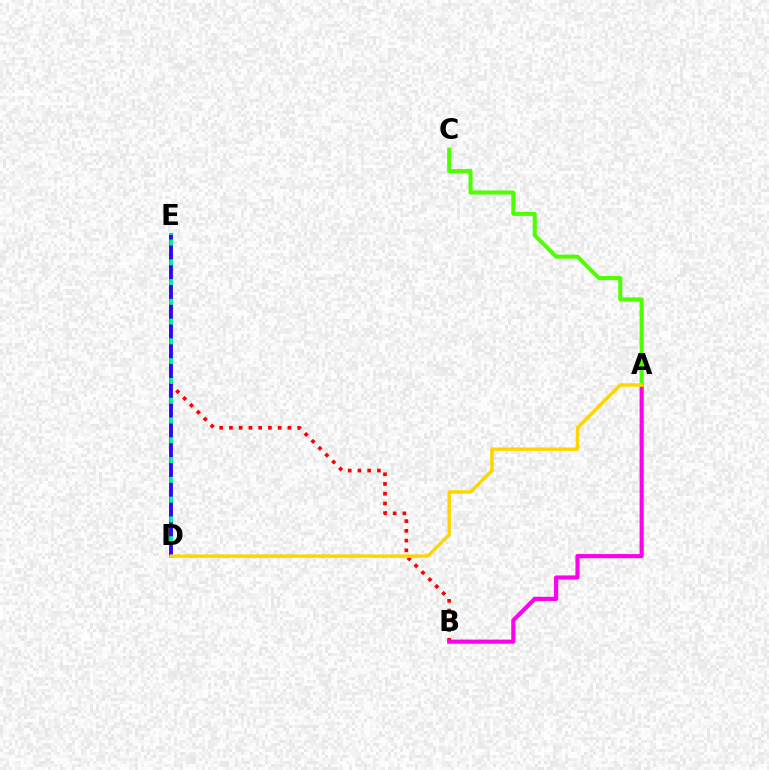{('D', 'E'): [{'color': '#009eff', 'line_style': 'solid', 'thickness': 2.73}, {'color': '#00ff86', 'line_style': 'solid', 'thickness': 1.89}, {'color': '#3700ff', 'line_style': 'dashed', 'thickness': 2.69}], ('B', 'E'): [{'color': '#ff0000', 'line_style': 'dotted', 'thickness': 2.65}], ('A', 'B'): [{'color': '#ff00ed', 'line_style': 'solid', 'thickness': 2.98}], ('A', 'C'): [{'color': '#4fff00', 'line_style': 'solid', 'thickness': 2.91}], ('A', 'D'): [{'color': '#ffd500', 'line_style': 'solid', 'thickness': 2.47}]}